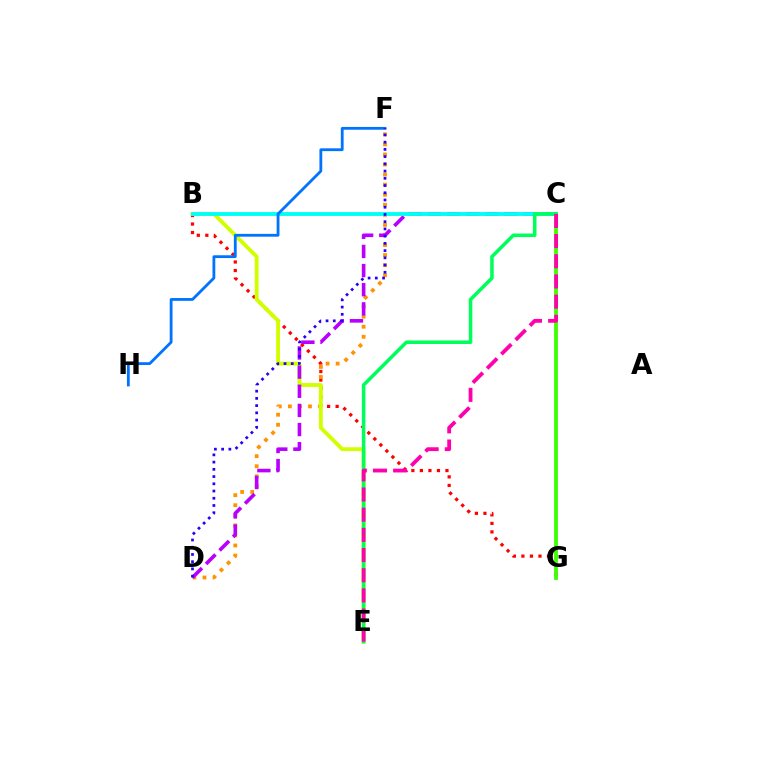{('B', 'G'): [{'color': '#ff0000', 'line_style': 'dotted', 'thickness': 2.32}], ('D', 'F'): [{'color': '#ff9400', 'line_style': 'dotted', 'thickness': 2.73}, {'color': '#2500ff', 'line_style': 'dotted', 'thickness': 1.96}], ('B', 'E'): [{'color': '#d1ff00', 'line_style': 'solid', 'thickness': 2.78}], ('C', 'D'): [{'color': '#b900ff', 'line_style': 'dashed', 'thickness': 2.6}], ('B', 'C'): [{'color': '#00fff6', 'line_style': 'solid', 'thickness': 2.77}], ('F', 'H'): [{'color': '#0074ff', 'line_style': 'solid', 'thickness': 2.02}], ('C', 'G'): [{'color': '#3dff00', 'line_style': 'solid', 'thickness': 2.73}], ('C', 'E'): [{'color': '#00ff5c', 'line_style': 'solid', 'thickness': 2.54}, {'color': '#ff00ac', 'line_style': 'dashed', 'thickness': 2.74}]}